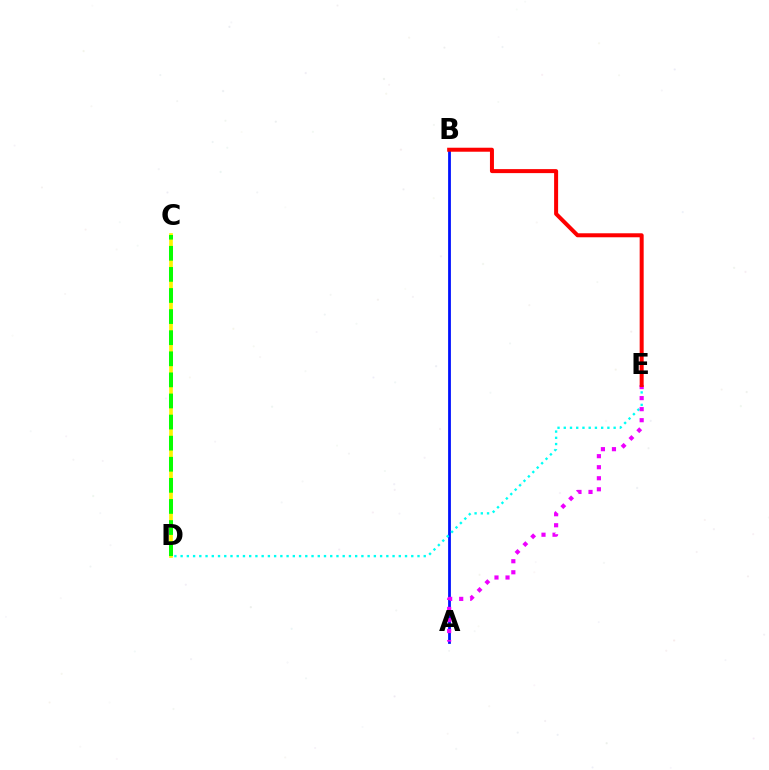{('C', 'D'): [{'color': '#fcf500', 'line_style': 'solid', 'thickness': 2.65}, {'color': '#08ff00', 'line_style': 'dashed', 'thickness': 2.87}], ('A', 'B'): [{'color': '#0010ff', 'line_style': 'solid', 'thickness': 2.01}], ('D', 'E'): [{'color': '#00fff6', 'line_style': 'dotted', 'thickness': 1.69}], ('A', 'E'): [{'color': '#ee00ff', 'line_style': 'dotted', 'thickness': 3.0}], ('B', 'E'): [{'color': '#ff0000', 'line_style': 'solid', 'thickness': 2.88}]}